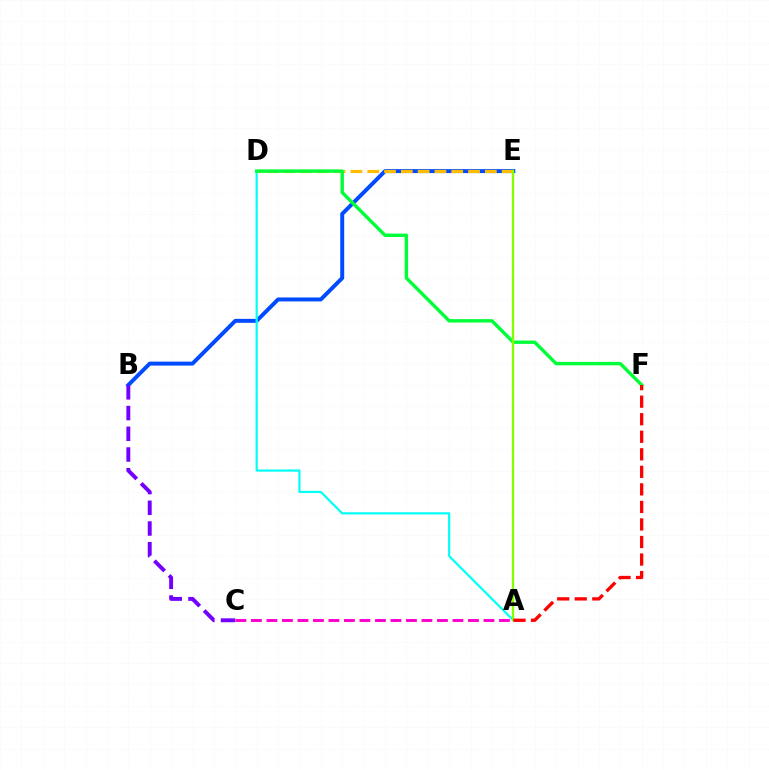{('B', 'E'): [{'color': '#004bff', 'line_style': 'solid', 'thickness': 2.84}], ('A', 'D'): [{'color': '#00fff6', 'line_style': 'solid', 'thickness': 1.57}], ('D', 'E'): [{'color': '#ffbd00', 'line_style': 'dashed', 'thickness': 2.28}], ('D', 'F'): [{'color': '#00ff39', 'line_style': 'solid', 'thickness': 2.45}], ('A', 'E'): [{'color': '#84ff00', 'line_style': 'solid', 'thickness': 1.7}], ('A', 'F'): [{'color': '#ff0000', 'line_style': 'dashed', 'thickness': 2.38}], ('A', 'C'): [{'color': '#ff00cf', 'line_style': 'dashed', 'thickness': 2.11}], ('B', 'C'): [{'color': '#7200ff', 'line_style': 'dashed', 'thickness': 2.81}]}